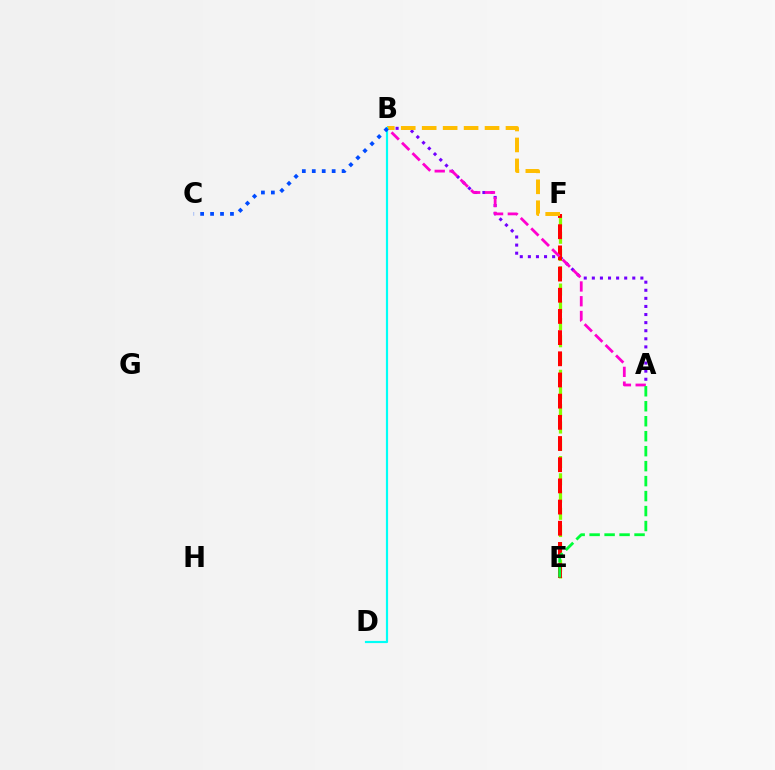{('E', 'F'): [{'color': '#84ff00', 'line_style': 'dashed', 'thickness': 2.34}, {'color': '#ff0000', 'line_style': 'dashed', 'thickness': 2.88}], ('A', 'B'): [{'color': '#7200ff', 'line_style': 'dotted', 'thickness': 2.2}, {'color': '#ff00cf', 'line_style': 'dashed', 'thickness': 2.0}], ('B', 'F'): [{'color': '#ffbd00', 'line_style': 'dashed', 'thickness': 2.85}], ('A', 'E'): [{'color': '#00ff39', 'line_style': 'dashed', 'thickness': 2.03}], ('B', 'D'): [{'color': '#00fff6', 'line_style': 'solid', 'thickness': 1.57}], ('B', 'C'): [{'color': '#004bff', 'line_style': 'dotted', 'thickness': 2.7}]}